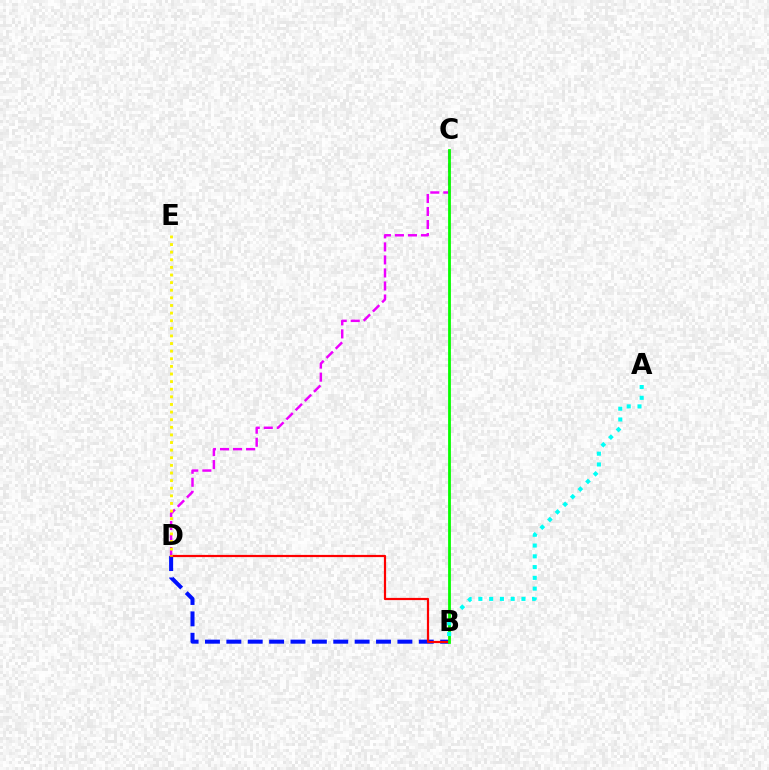{('B', 'D'): [{'color': '#0010ff', 'line_style': 'dashed', 'thickness': 2.9}, {'color': '#ff0000', 'line_style': 'solid', 'thickness': 1.59}], ('C', 'D'): [{'color': '#ee00ff', 'line_style': 'dashed', 'thickness': 1.77}], ('B', 'C'): [{'color': '#08ff00', 'line_style': 'solid', 'thickness': 2.01}], ('D', 'E'): [{'color': '#fcf500', 'line_style': 'dotted', 'thickness': 2.07}], ('A', 'B'): [{'color': '#00fff6', 'line_style': 'dotted', 'thickness': 2.93}]}